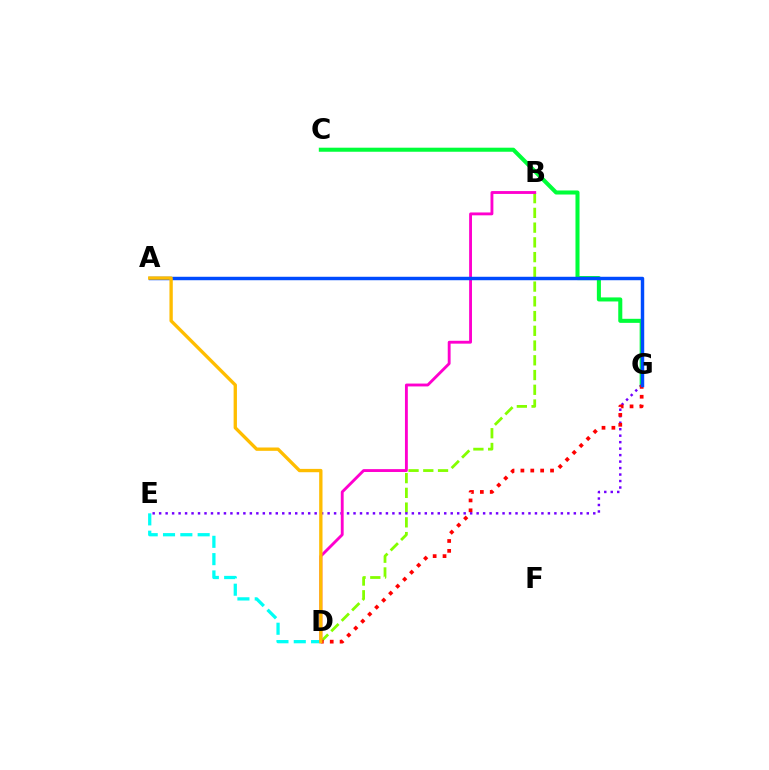{('D', 'E'): [{'color': '#00fff6', 'line_style': 'dashed', 'thickness': 2.35}], ('B', 'D'): [{'color': '#84ff00', 'line_style': 'dashed', 'thickness': 2.0}, {'color': '#ff00cf', 'line_style': 'solid', 'thickness': 2.06}], ('C', 'G'): [{'color': '#00ff39', 'line_style': 'solid', 'thickness': 2.92}], ('E', 'G'): [{'color': '#7200ff', 'line_style': 'dotted', 'thickness': 1.76}], ('D', 'G'): [{'color': '#ff0000', 'line_style': 'dotted', 'thickness': 2.69}], ('A', 'G'): [{'color': '#004bff', 'line_style': 'solid', 'thickness': 2.49}], ('A', 'D'): [{'color': '#ffbd00', 'line_style': 'solid', 'thickness': 2.4}]}